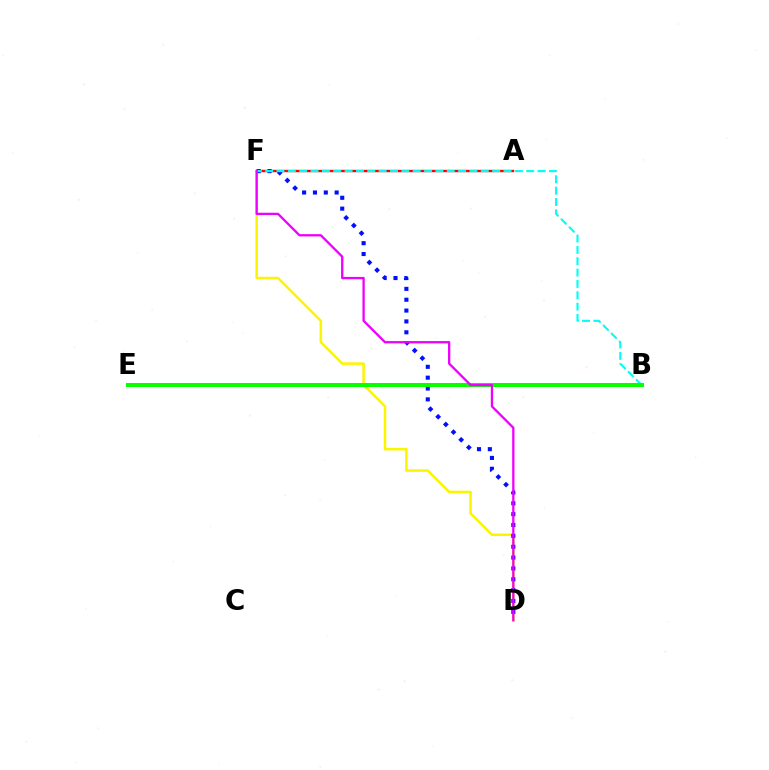{('A', 'F'): [{'color': '#ff0000', 'line_style': 'solid', 'thickness': 1.72}], ('D', 'F'): [{'color': '#fcf500', 'line_style': 'solid', 'thickness': 1.83}, {'color': '#0010ff', 'line_style': 'dotted', 'thickness': 2.95}, {'color': '#ee00ff', 'line_style': 'solid', 'thickness': 1.66}], ('B', 'F'): [{'color': '#00fff6', 'line_style': 'dashed', 'thickness': 1.54}], ('B', 'E'): [{'color': '#08ff00', 'line_style': 'solid', 'thickness': 2.91}]}